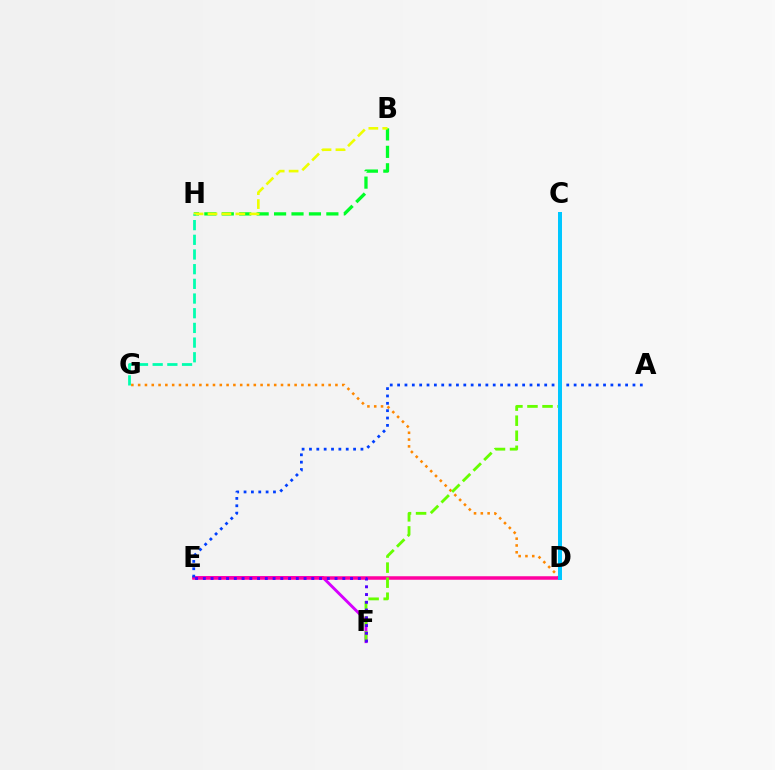{('E', 'F'): [{'color': '#d600ff', 'line_style': 'solid', 'thickness': 2.08}, {'color': '#4f00ff', 'line_style': 'dotted', 'thickness': 2.11}], ('B', 'H'): [{'color': '#00ff27', 'line_style': 'dashed', 'thickness': 2.37}, {'color': '#eeff00', 'line_style': 'dashed', 'thickness': 1.89}], ('D', 'G'): [{'color': '#ff8800', 'line_style': 'dotted', 'thickness': 1.85}], ('D', 'E'): [{'color': '#ff00a0', 'line_style': 'solid', 'thickness': 2.52}], ('C', 'D'): [{'color': '#ff0000', 'line_style': 'solid', 'thickness': 1.62}, {'color': '#00c7ff', 'line_style': 'solid', 'thickness': 2.88}], ('C', 'F'): [{'color': '#66ff00', 'line_style': 'dashed', 'thickness': 2.05}], ('G', 'H'): [{'color': '#00ffaf', 'line_style': 'dashed', 'thickness': 1.99}], ('A', 'E'): [{'color': '#003fff', 'line_style': 'dotted', 'thickness': 2.0}]}